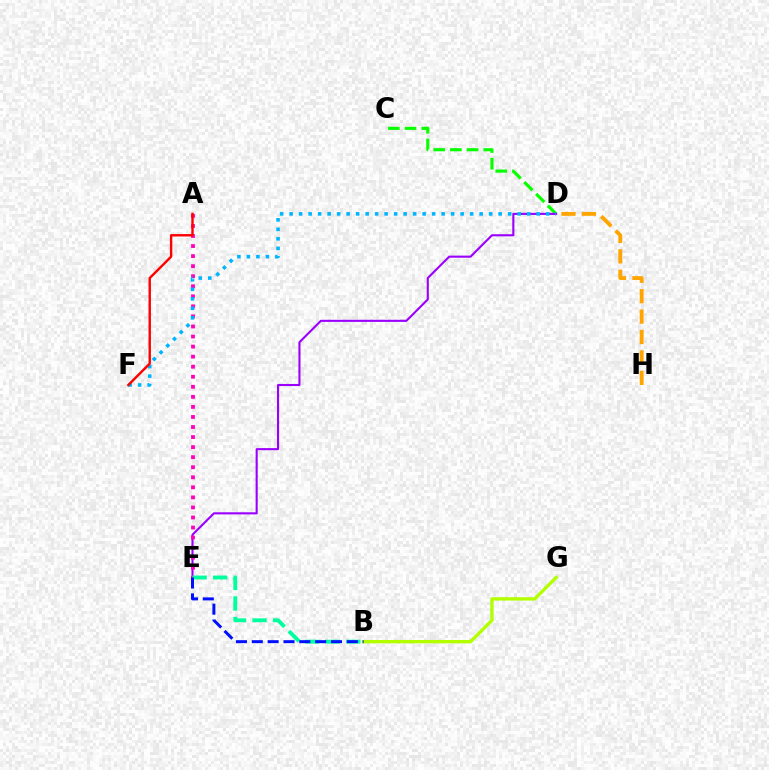{('C', 'D'): [{'color': '#08ff00', 'line_style': 'dashed', 'thickness': 2.27}], ('B', 'G'): [{'color': '#b3ff00', 'line_style': 'solid', 'thickness': 2.42}], ('D', 'H'): [{'color': '#ffa500', 'line_style': 'dashed', 'thickness': 2.77}], ('D', 'E'): [{'color': '#9b00ff', 'line_style': 'solid', 'thickness': 1.52}], ('A', 'E'): [{'color': '#ff00bd', 'line_style': 'dotted', 'thickness': 2.73}], ('D', 'F'): [{'color': '#00b5ff', 'line_style': 'dotted', 'thickness': 2.58}], ('B', 'E'): [{'color': '#00ff9d', 'line_style': 'dashed', 'thickness': 2.79}, {'color': '#0010ff', 'line_style': 'dashed', 'thickness': 2.15}], ('A', 'F'): [{'color': '#ff0000', 'line_style': 'solid', 'thickness': 1.73}]}